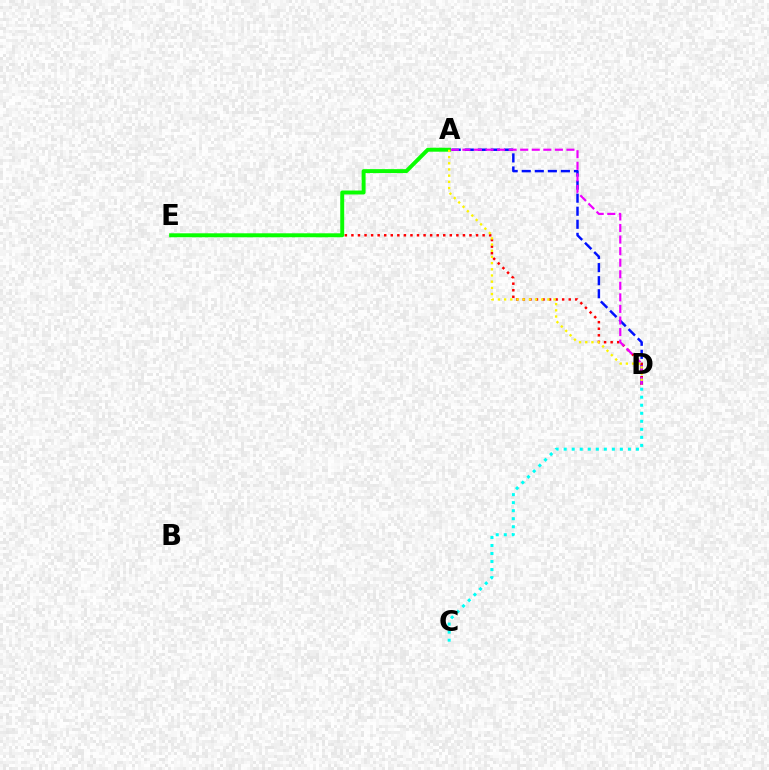{('A', 'D'): [{'color': '#0010ff', 'line_style': 'dashed', 'thickness': 1.77}, {'color': '#ee00ff', 'line_style': 'dashed', 'thickness': 1.57}, {'color': '#fcf500', 'line_style': 'dotted', 'thickness': 1.68}], ('D', 'E'): [{'color': '#ff0000', 'line_style': 'dotted', 'thickness': 1.78}], ('A', 'E'): [{'color': '#08ff00', 'line_style': 'solid', 'thickness': 2.84}], ('C', 'D'): [{'color': '#00fff6', 'line_style': 'dotted', 'thickness': 2.18}]}